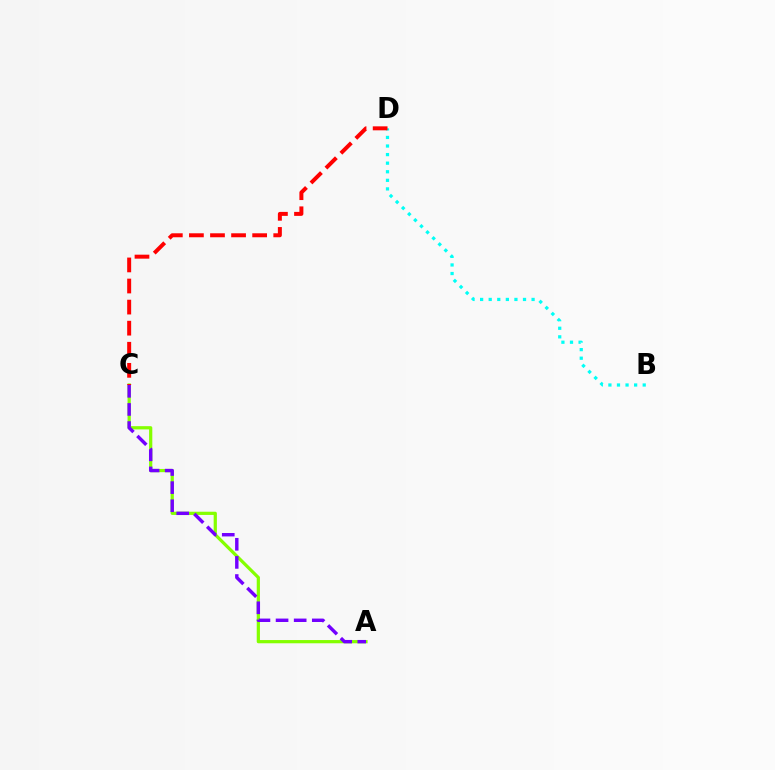{('A', 'C'): [{'color': '#84ff00', 'line_style': 'solid', 'thickness': 2.32}, {'color': '#7200ff', 'line_style': 'dashed', 'thickness': 2.46}], ('B', 'D'): [{'color': '#00fff6', 'line_style': 'dotted', 'thickness': 2.33}], ('C', 'D'): [{'color': '#ff0000', 'line_style': 'dashed', 'thickness': 2.86}]}